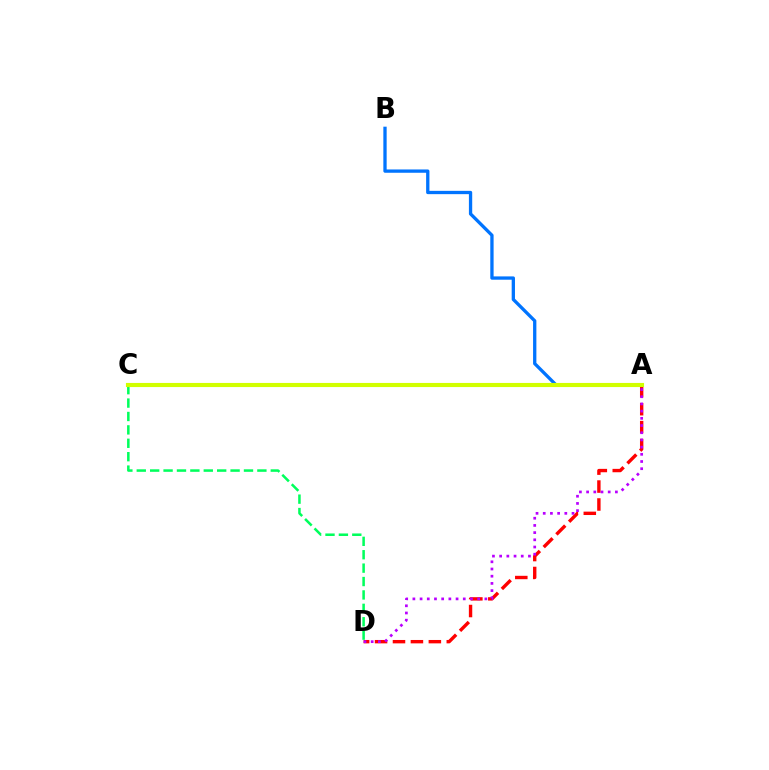{('A', 'D'): [{'color': '#ff0000', 'line_style': 'dashed', 'thickness': 2.44}, {'color': '#b900ff', 'line_style': 'dotted', 'thickness': 1.96}], ('C', 'D'): [{'color': '#00ff5c', 'line_style': 'dashed', 'thickness': 1.82}], ('A', 'B'): [{'color': '#0074ff', 'line_style': 'solid', 'thickness': 2.38}], ('A', 'C'): [{'color': '#d1ff00', 'line_style': 'solid', 'thickness': 2.97}]}